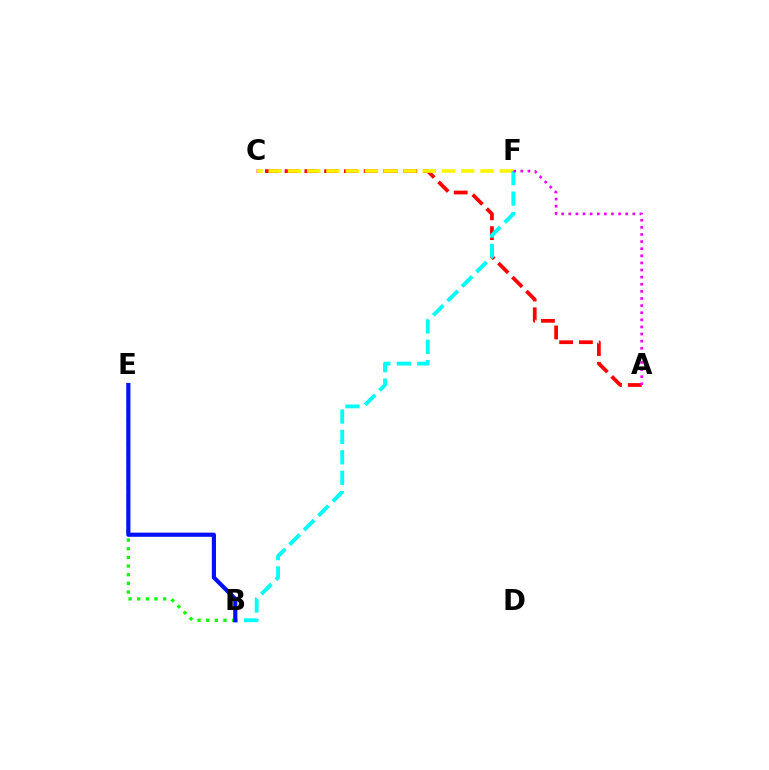{('A', 'C'): [{'color': '#ff0000', 'line_style': 'dashed', 'thickness': 2.69}], ('C', 'F'): [{'color': '#fcf500', 'line_style': 'dashed', 'thickness': 2.62}], ('B', 'F'): [{'color': '#00fff6', 'line_style': 'dashed', 'thickness': 2.77}], ('B', 'E'): [{'color': '#08ff00', 'line_style': 'dotted', 'thickness': 2.35}, {'color': '#0010ff', 'line_style': 'solid', 'thickness': 2.99}], ('A', 'F'): [{'color': '#ee00ff', 'line_style': 'dotted', 'thickness': 1.93}]}